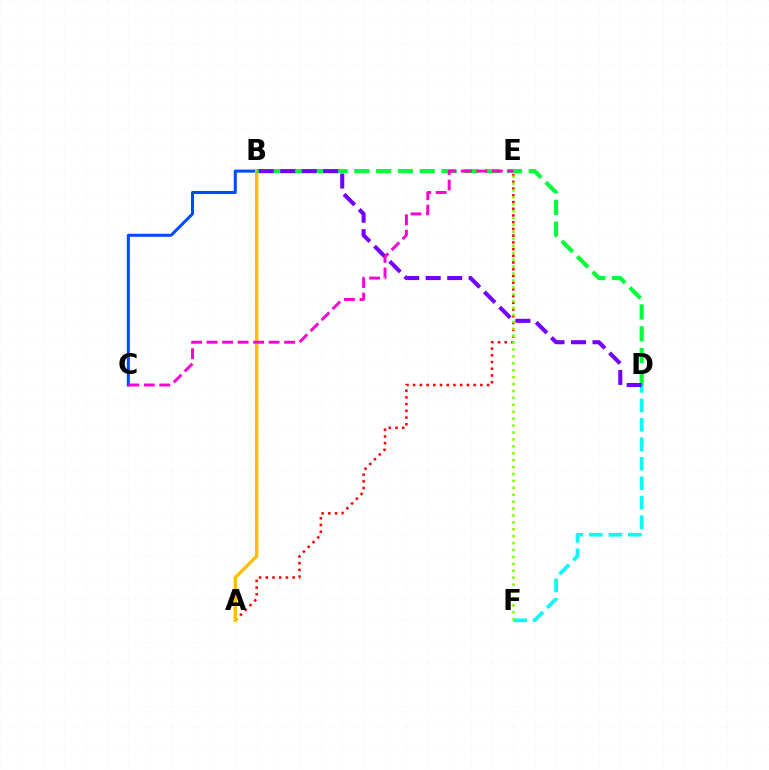{('A', 'E'): [{'color': '#ff0000', 'line_style': 'dotted', 'thickness': 1.83}], ('B', 'C'): [{'color': '#004bff', 'line_style': 'solid', 'thickness': 2.18}], ('D', 'F'): [{'color': '#00fff6', 'line_style': 'dashed', 'thickness': 2.64}], ('A', 'B'): [{'color': '#ffbd00', 'line_style': 'solid', 'thickness': 2.43}], ('E', 'F'): [{'color': '#84ff00', 'line_style': 'dotted', 'thickness': 1.88}], ('B', 'D'): [{'color': '#00ff39', 'line_style': 'dashed', 'thickness': 2.96}, {'color': '#7200ff', 'line_style': 'dashed', 'thickness': 2.92}], ('C', 'E'): [{'color': '#ff00cf', 'line_style': 'dashed', 'thickness': 2.11}]}